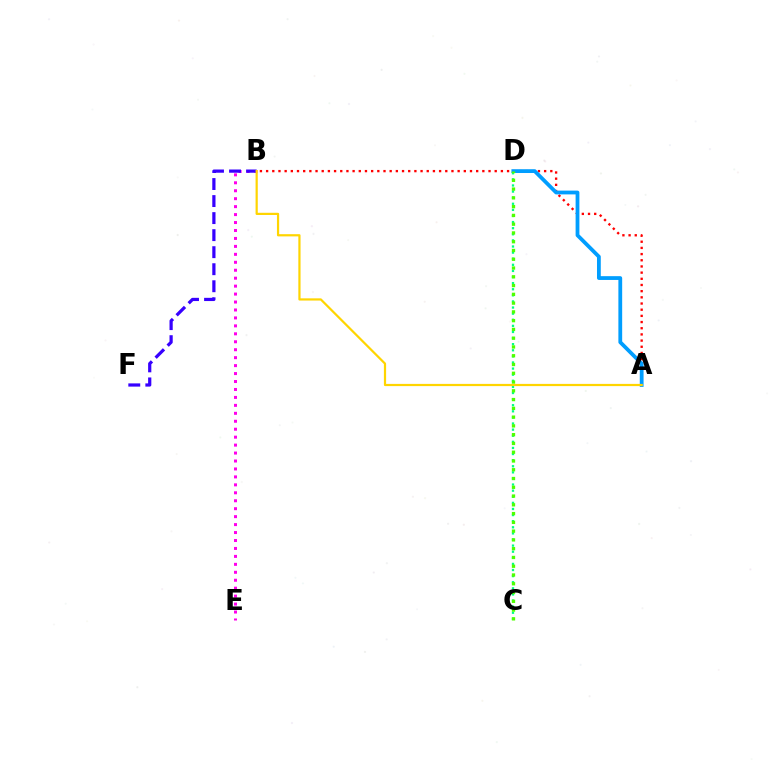{('B', 'E'): [{'color': '#ff00ed', 'line_style': 'dotted', 'thickness': 2.16}], ('A', 'B'): [{'color': '#ff0000', 'line_style': 'dotted', 'thickness': 1.68}, {'color': '#ffd500', 'line_style': 'solid', 'thickness': 1.59}], ('B', 'F'): [{'color': '#3700ff', 'line_style': 'dashed', 'thickness': 2.31}], ('A', 'D'): [{'color': '#009eff', 'line_style': 'solid', 'thickness': 2.73}], ('C', 'D'): [{'color': '#00ff86', 'line_style': 'dotted', 'thickness': 1.66}, {'color': '#4fff00', 'line_style': 'dotted', 'thickness': 2.38}]}